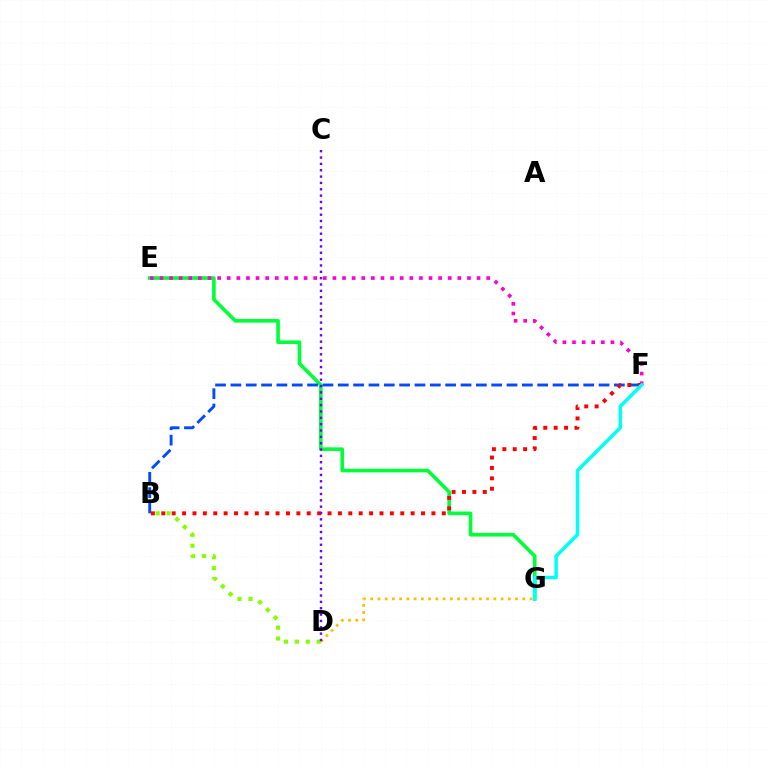{('D', 'G'): [{'color': '#ffbd00', 'line_style': 'dotted', 'thickness': 1.97}], ('B', 'D'): [{'color': '#84ff00', 'line_style': 'dotted', 'thickness': 2.98}], ('E', 'G'): [{'color': '#00ff39', 'line_style': 'solid', 'thickness': 2.61}], ('E', 'F'): [{'color': '#ff00cf', 'line_style': 'dotted', 'thickness': 2.61}], ('B', 'F'): [{'color': '#004bff', 'line_style': 'dashed', 'thickness': 2.08}, {'color': '#ff0000', 'line_style': 'dotted', 'thickness': 2.82}], ('F', 'G'): [{'color': '#00fff6', 'line_style': 'solid', 'thickness': 2.54}], ('C', 'D'): [{'color': '#7200ff', 'line_style': 'dotted', 'thickness': 1.72}]}